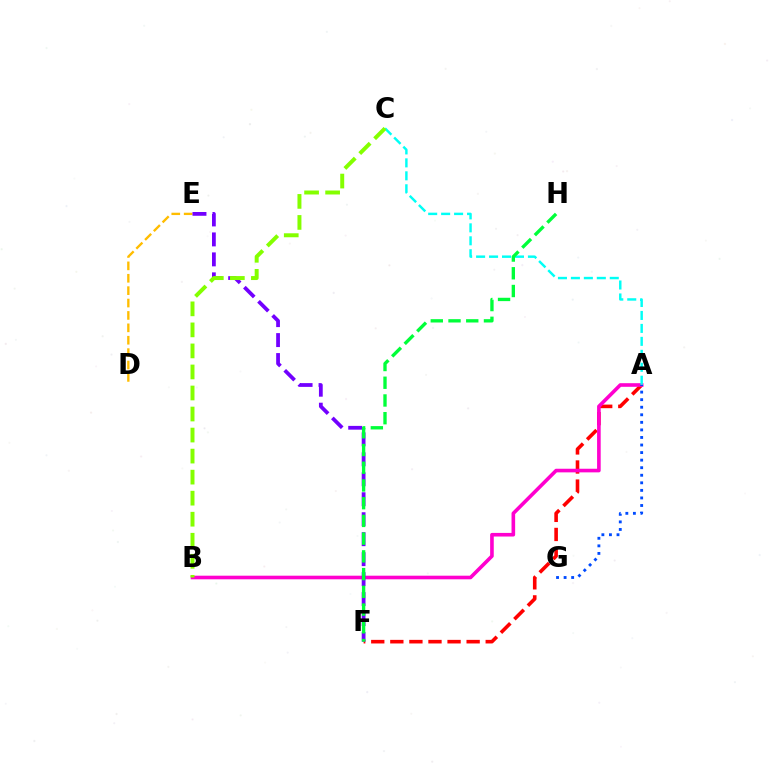{('A', 'F'): [{'color': '#ff0000', 'line_style': 'dashed', 'thickness': 2.59}], ('D', 'E'): [{'color': '#ffbd00', 'line_style': 'dashed', 'thickness': 1.68}], ('A', 'B'): [{'color': '#ff00cf', 'line_style': 'solid', 'thickness': 2.6}], ('E', 'F'): [{'color': '#7200ff', 'line_style': 'dashed', 'thickness': 2.71}], ('A', 'C'): [{'color': '#00fff6', 'line_style': 'dashed', 'thickness': 1.76}], ('B', 'C'): [{'color': '#84ff00', 'line_style': 'dashed', 'thickness': 2.86}], ('A', 'G'): [{'color': '#004bff', 'line_style': 'dotted', 'thickness': 2.05}], ('F', 'H'): [{'color': '#00ff39', 'line_style': 'dashed', 'thickness': 2.41}]}